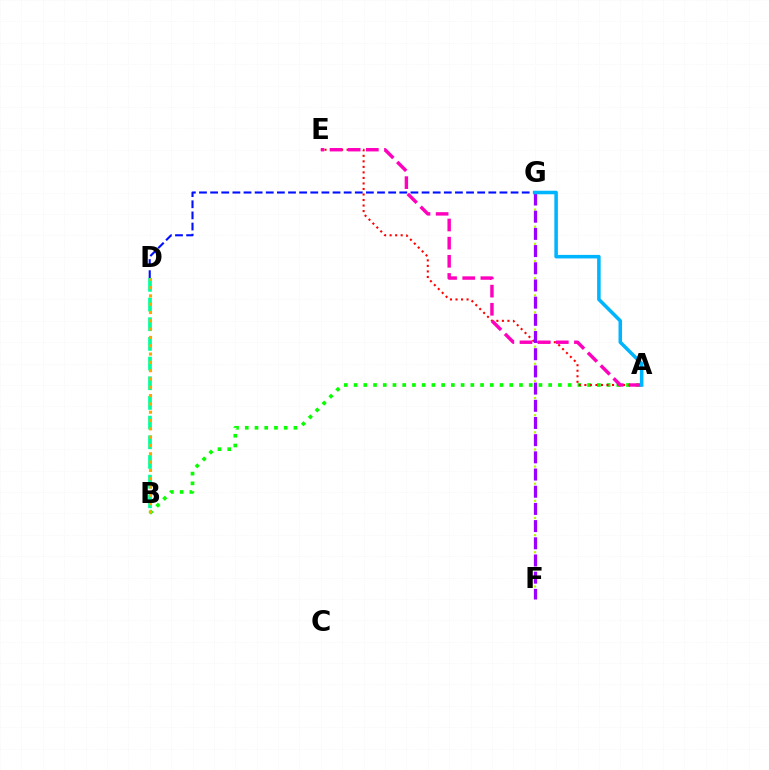{('D', 'G'): [{'color': '#0010ff', 'line_style': 'dashed', 'thickness': 1.51}], ('A', 'B'): [{'color': '#08ff00', 'line_style': 'dotted', 'thickness': 2.64}], ('B', 'D'): [{'color': '#00ff9d', 'line_style': 'dashed', 'thickness': 2.67}, {'color': '#ffa500', 'line_style': 'dotted', 'thickness': 2.26}], ('A', 'E'): [{'color': '#ff0000', 'line_style': 'dotted', 'thickness': 1.5}, {'color': '#ff00bd', 'line_style': 'dashed', 'thickness': 2.47}], ('F', 'G'): [{'color': '#b3ff00', 'line_style': 'dotted', 'thickness': 1.55}, {'color': '#9b00ff', 'line_style': 'dashed', 'thickness': 2.34}], ('A', 'G'): [{'color': '#00b5ff', 'line_style': 'solid', 'thickness': 2.55}]}